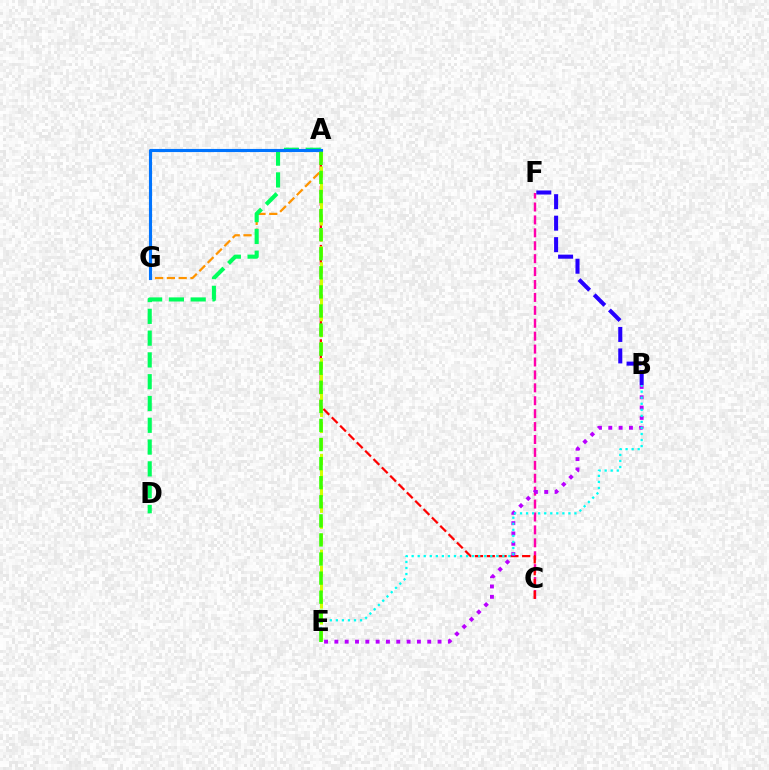{('A', 'G'): [{'color': '#ff9400', 'line_style': 'dashed', 'thickness': 1.6}, {'color': '#0074ff', 'line_style': 'solid', 'thickness': 2.24}], ('C', 'F'): [{'color': '#ff00ac', 'line_style': 'dashed', 'thickness': 1.75}], ('A', 'C'): [{'color': '#ff0000', 'line_style': 'dashed', 'thickness': 1.6}], ('B', 'E'): [{'color': '#b900ff', 'line_style': 'dotted', 'thickness': 2.8}, {'color': '#00fff6', 'line_style': 'dotted', 'thickness': 1.64}], ('A', 'E'): [{'color': '#d1ff00', 'line_style': 'dashed', 'thickness': 2.17}, {'color': '#3dff00', 'line_style': 'dashed', 'thickness': 2.59}], ('B', 'F'): [{'color': '#2500ff', 'line_style': 'dashed', 'thickness': 2.92}], ('A', 'D'): [{'color': '#00ff5c', 'line_style': 'dashed', 'thickness': 2.96}]}